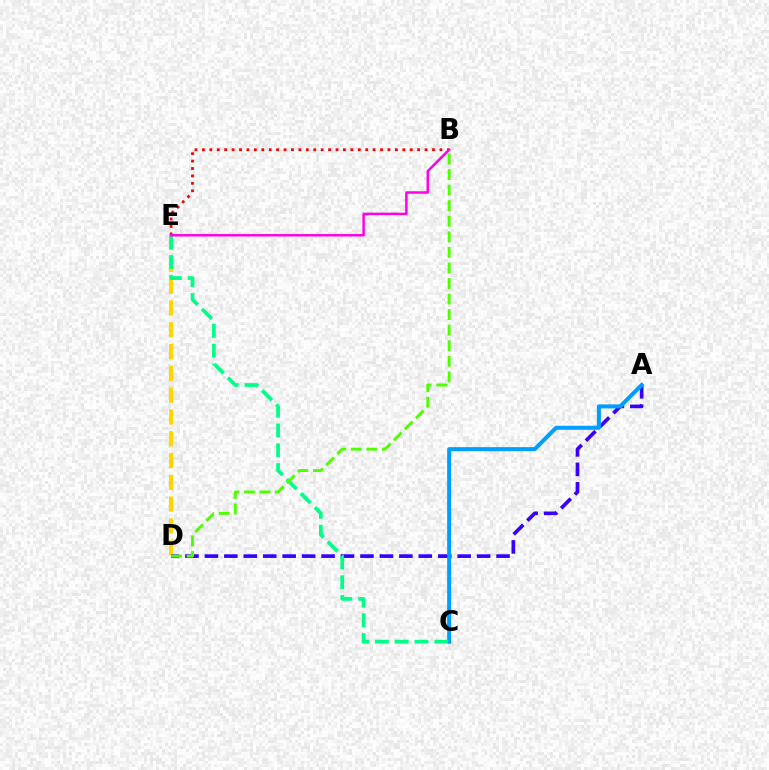{('D', 'E'): [{'color': '#ffd500', 'line_style': 'dashed', 'thickness': 2.96}], ('A', 'D'): [{'color': '#3700ff', 'line_style': 'dashed', 'thickness': 2.64}], ('B', 'E'): [{'color': '#ff0000', 'line_style': 'dotted', 'thickness': 2.02}, {'color': '#ff00ed', 'line_style': 'solid', 'thickness': 1.79}], ('A', 'C'): [{'color': '#009eff', 'line_style': 'solid', 'thickness': 2.91}], ('C', 'E'): [{'color': '#00ff86', 'line_style': 'dashed', 'thickness': 2.69}], ('B', 'D'): [{'color': '#4fff00', 'line_style': 'dashed', 'thickness': 2.11}]}